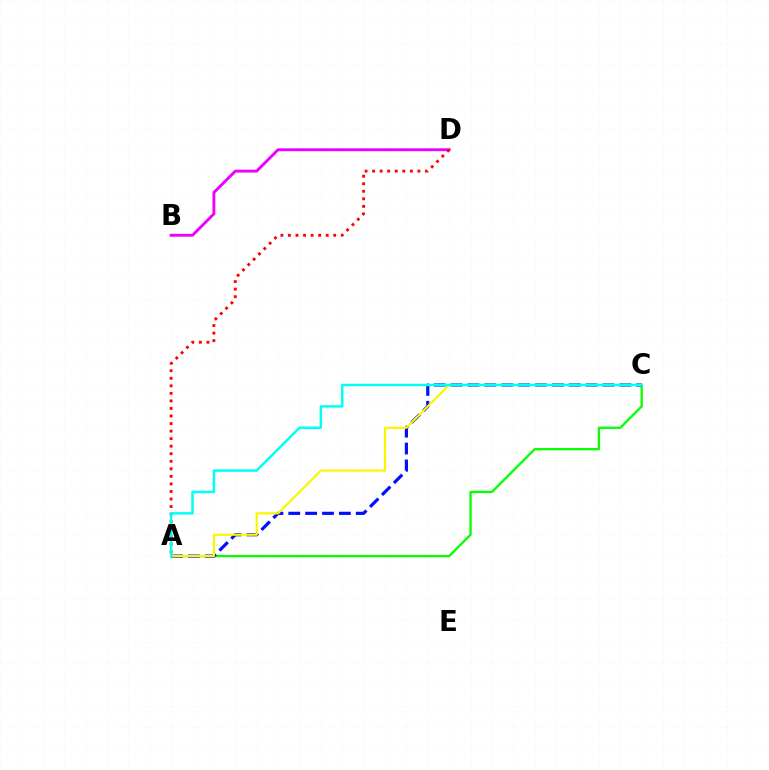{('A', 'C'): [{'color': '#08ff00', 'line_style': 'solid', 'thickness': 1.67}, {'color': '#0010ff', 'line_style': 'dashed', 'thickness': 2.29}, {'color': '#fcf500', 'line_style': 'solid', 'thickness': 1.6}, {'color': '#00fff6', 'line_style': 'solid', 'thickness': 1.78}], ('B', 'D'): [{'color': '#ee00ff', 'line_style': 'solid', 'thickness': 2.08}], ('A', 'D'): [{'color': '#ff0000', 'line_style': 'dotted', 'thickness': 2.05}]}